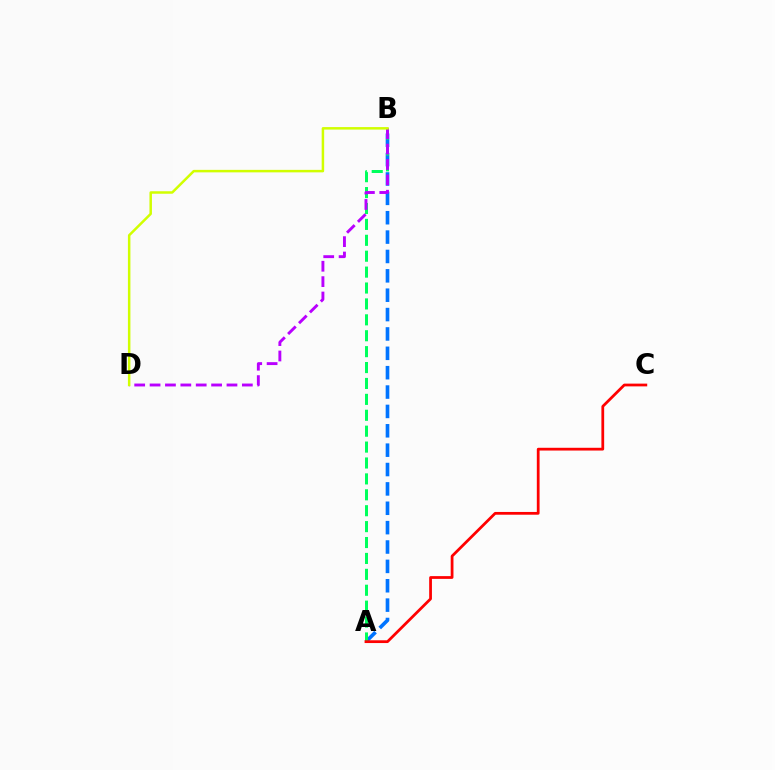{('A', 'B'): [{'color': '#0074ff', 'line_style': 'dashed', 'thickness': 2.63}, {'color': '#00ff5c', 'line_style': 'dashed', 'thickness': 2.16}], ('B', 'D'): [{'color': '#b900ff', 'line_style': 'dashed', 'thickness': 2.09}, {'color': '#d1ff00', 'line_style': 'solid', 'thickness': 1.8}], ('A', 'C'): [{'color': '#ff0000', 'line_style': 'solid', 'thickness': 1.99}]}